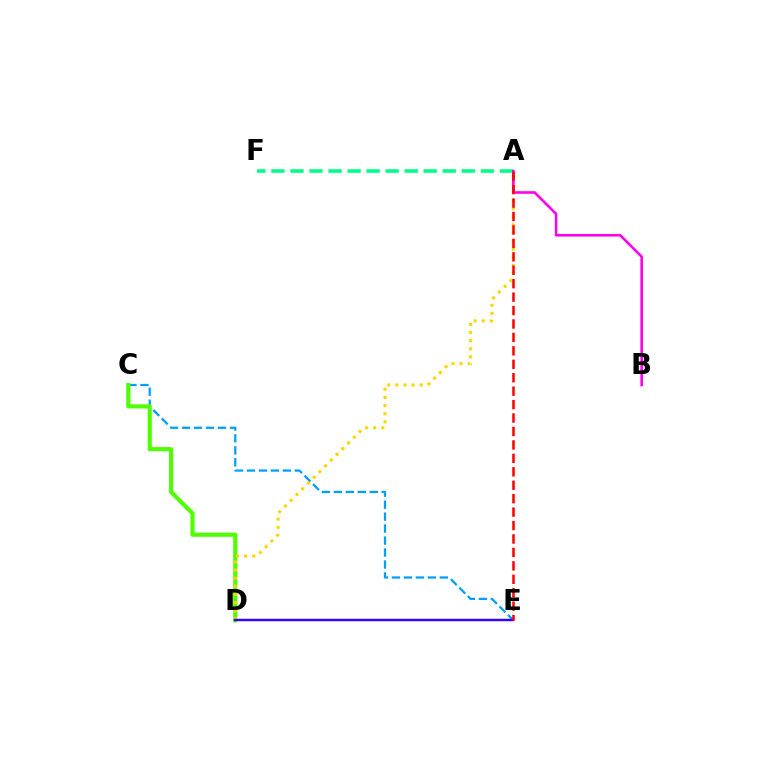{('C', 'E'): [{'color': '#009eff', 'line_style': 'dashed', 'thickness': 1.63}], ('A', 'F'): [{'color': '#00ff86', 'line_style': 'dashed', 'thickness': 2.59}], ('C', 'D'): [{'color': '#4fff00', 'line_style': 'solid', 'thickness': 3.0}], ('A', 'D'): [{'color': '#ffd500', 'line_style': 'dotted', 'thickness': 2.2}], ('A', 'B'): [{'color': '#ff00ed', 'line_style': 'solid', 'thickness': 1.87}], ('D', 'E'): [{'color': '#3700ff', 'line_style': 'solid', 'thickness': 1.77}], ('A', 'E'): [{'color': '#ff0000', 'line_style': 'dashed', 'thickness': 1.83}]}